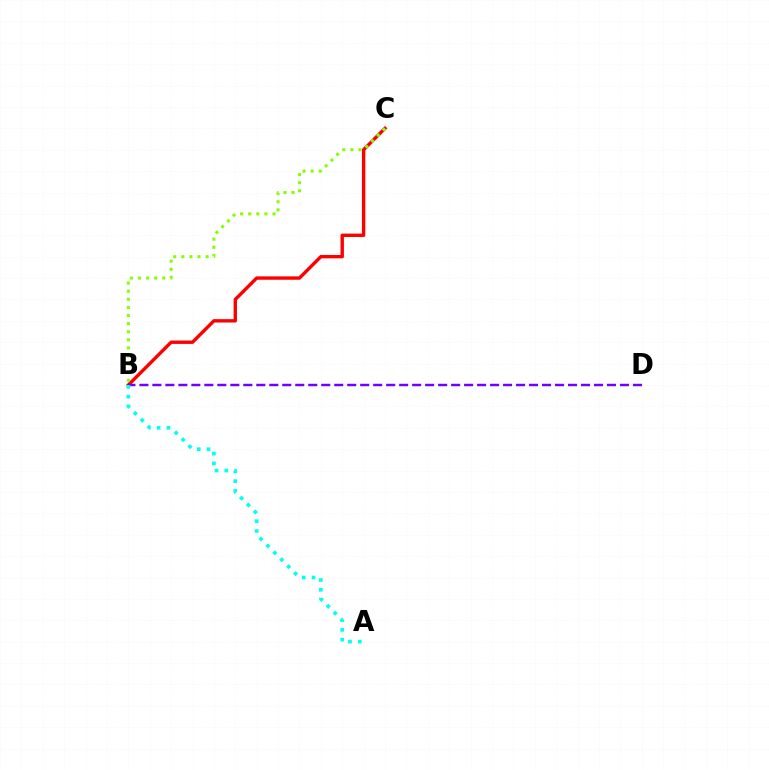{('B', 'C'): [{'color': '#ff0000', 'line_style': 'solid', 'thickness': 2.44}, {'color': '#84ff00', 'line_style': 'dotted', 'thickness': 2.2}], ('B', 'D'): [{'color': '#7200ff', 'line_style': 'dashed', 'thickness': 1.76}], ('A', 'B'): [{'color': '#00fff6', 'line_style': 'dotted', 'thickness': 2.66}]}